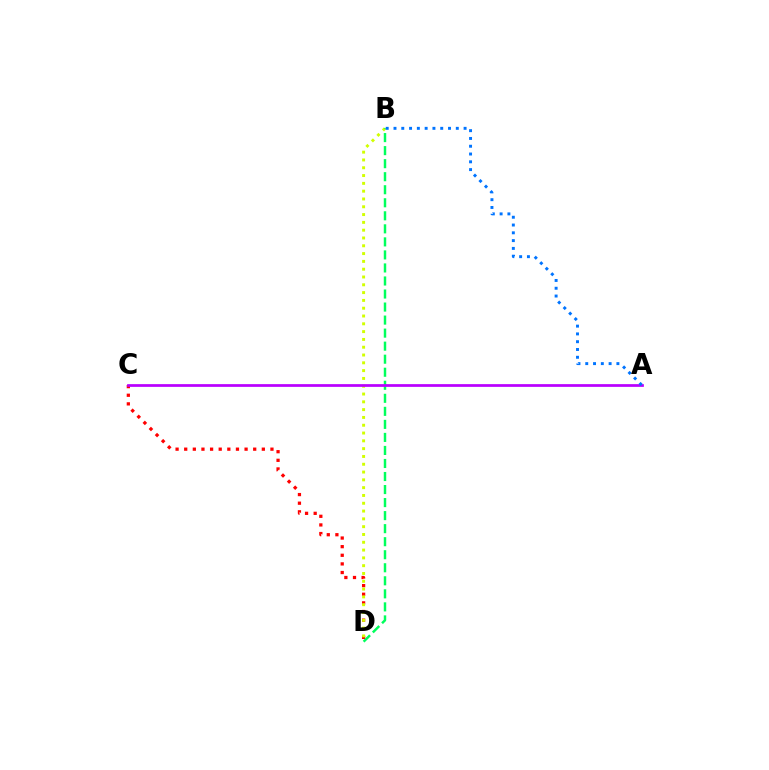{('C', 'D'): [{'color': '#ff0000', 'line_style': 'dotted', 'thickness': 2.34}], ('B', 'D'): [{'color': '#d1ff00', 'line_style': 'dotted', 'thickness': 2.12}, {'color': '#00ff5c', 'line_style': 'dashed', 'thickness': 1.77}], ('A', 'C'): [{'color': '#b900ff', 'line_style': 'solid', 'thickness': 1.97}], ('A', 'B'): [{'color': '#0074ff', 'line_style': 'dotted', 'thickness': 2.12}]}